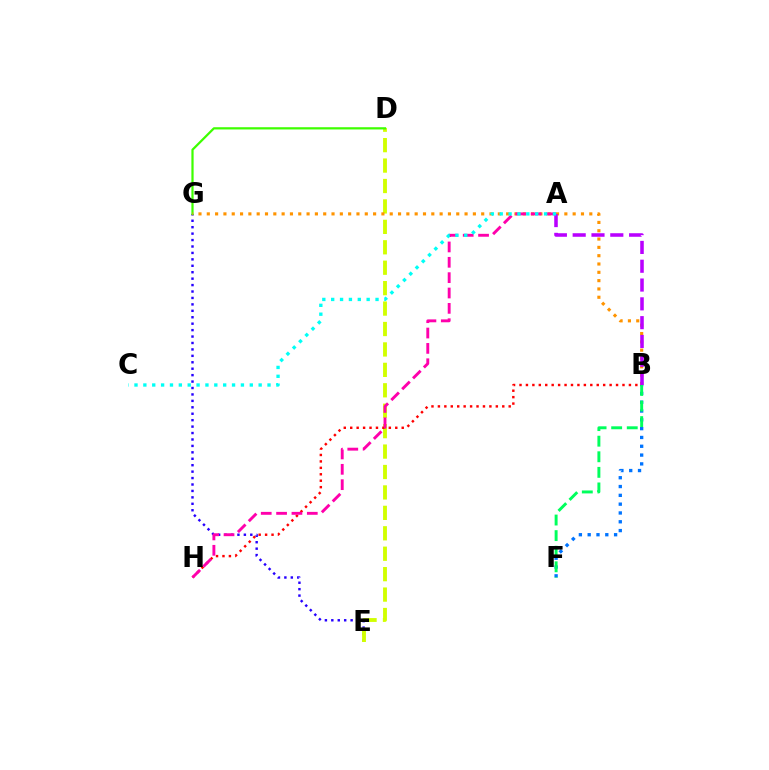{('B', 'F'): [{'color': '#0074ff', 'line_style': 'dotted', 'thickness': 2.39}, {'color': '#00ff5c', 'line_style': 'dashed', 'thickness': 2.12}], ('E', 'G'): [{'color': '#2500ff', 'line_style': 'dotted', 'thickness': 1.75}], ('D', 'E'): [{'color': '#d1ff00', 'line_style': 'dashed', 'thickness': 2.78}], ('D', 'G'): [{'color': '#3dff00', 'line_style': 'solid', 'thickness': 1.6}], ('B', 'G'): [{'color': '#ff9400', 'line_style': 'dotted', 'thickness': 2.26}], ('B', 'H'): [{'color': '#ff0000', 'line_style': 'dotted', 'thickness': 1.75}], ('A', 'H'): [{'color': '#ff00ac', 'line_style': 'dashed', 'thickness': 2.09}], ('A', 'B'): [{'color': '#b900ff', 'line_style': 'dashed', 'thickness': 2.56}], ('A', 'C'): [{'color': '#00fff6', 'line_style': 'dotted', 'thickness': 2.41}]}